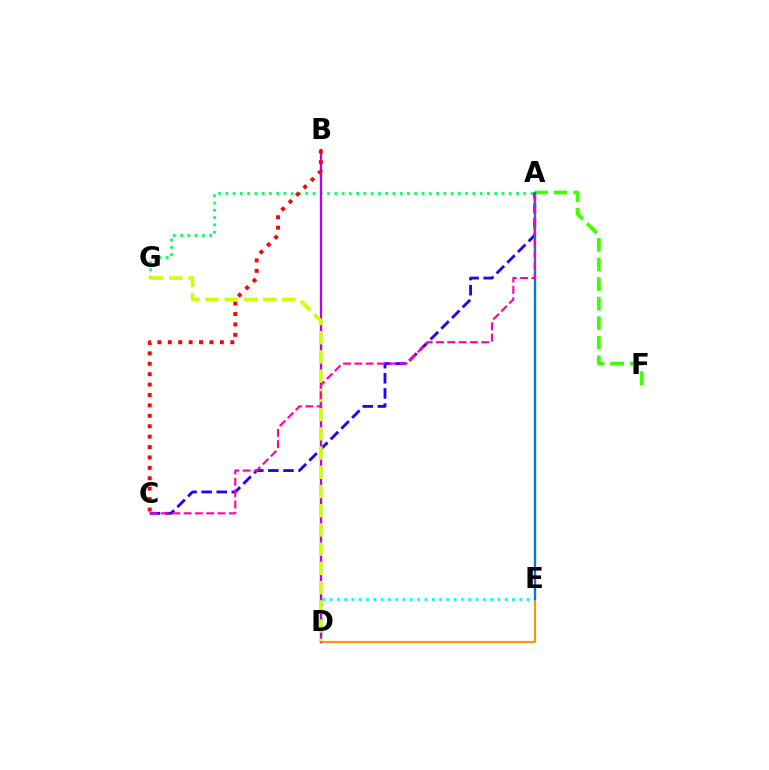{('A', 'G'): [{'color': '#00ff5c', 'line_style': 'dotted', 'thickness': 1.97}], ('D', 'E'): [{'color': '#00fff6', 'line_style': 'dotted', 'thickness': 1.98}, {'color': '#ff9400', 'line_style': 'solid', 'thickness': 1.53}], ('A', 'C'): [{'color': '#2500ff', 'line_style': 'dashed', 'thickness': 2.05}, {'color': '#ff00ac', 'line_style': 'dashed', 'thickness': 1.54}], ('B', 'D'): [{'color': '#b900ff', 'line_style': 'solid', 'thickness': 1.67}], ('A', 'F'): [{'color': '#3dff00', 'line_style': 'dashed', 'thickness': 2.66}], ('A', 'E'): [{'color': '#0074ff', 'line_style': 'solid', 'thickness': 1.66}], ('D', 'G'): [{'color': '#d1ff00', 'line_style': 'dashed', 'thickness': 2.61}], ('B', 'C'): [{'color': '#ff0000', 'line_style': 'dotted', 'thickness': 2.83}]}